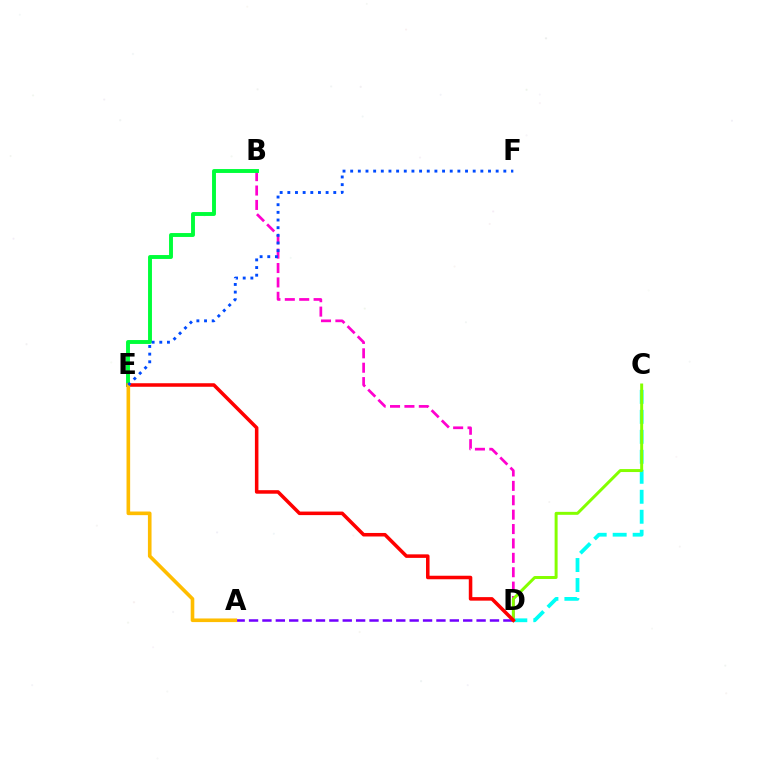{('B', 'D'): [{'color': '#ff00cf', 'line_style': 'dashed', 'thickness': 1.96}], ('B', 'E'): [{'color': '#00ff39', 'line_style': 'solid', 'thickness': 2.81}], ('C', 'D'): [{'color': '#00fff6', 'line_style': 'dashed', 'thickness': 2.71}, {'color': '#84ff00', 'line_style': 'solid', 'thickness': 2.14}], ('A', 'D'): [{'color': '#7200ff', 'line_style': 'dashed', 'thickness': 1.82}], ('D', 'E'): [{'color': '#ff0000', 'line_style': 'solid', 'thickness': 2.54}], ('A', 'E'): [{'color': '#ffbd00', 'line_style': 'solid', 'thickness': 2.61}], ('E', 'F'): [{'color': '#004bff', 'line_style': 'dotted', 'thickness': 2.08}]}